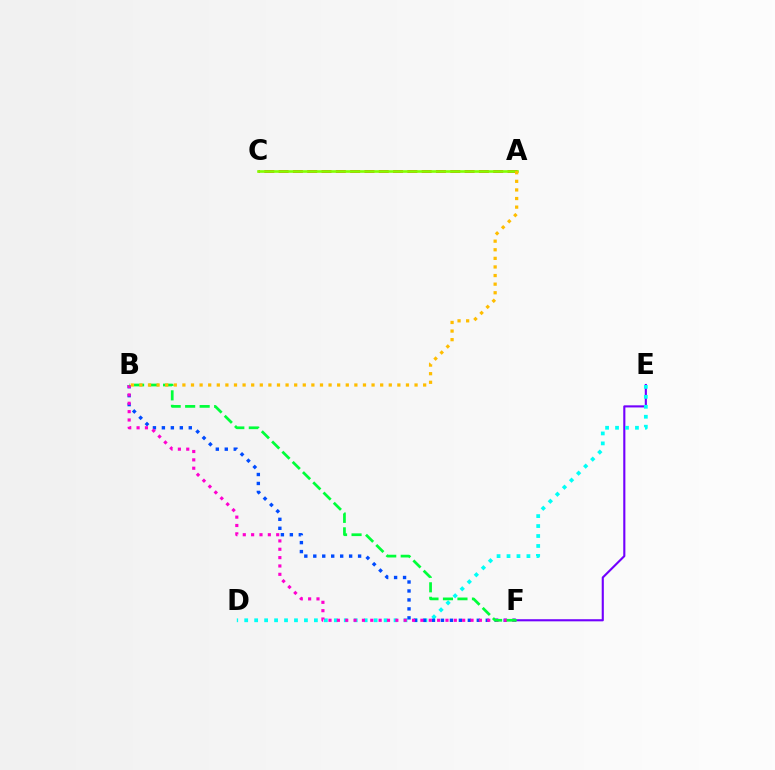{('E', 'F'): [{'color': '#7200ff', 'line_style': 'solid', 'thickness': 1.52}], ('A', 'C'): [{'color': '#ff0000', 'line_style': 'dashed', 'thickness': 1.94}, {'color': '#84ff00', 'line_style': 'solid', 'thickness': 1.89}], ('D', 'E'): [{'color': '#00fff6', 'line_style': 'dotted', 'thickness': 2.71}], ('B', 'F'): [{'color': '#004bff', 'line_style': 'dotted', 'thickness': 2.44}, {'color': '#ff00cf', 'line_style': 'dotted', 'thickness': 2.27}, {'color': '#00ff39', 'line_style': 'dashed', 'thickness': 1.97}], ('A', 'B'): [{'color': '#ffbd00', 'line_style': 'dotted', 'thickness': 2.34}]}